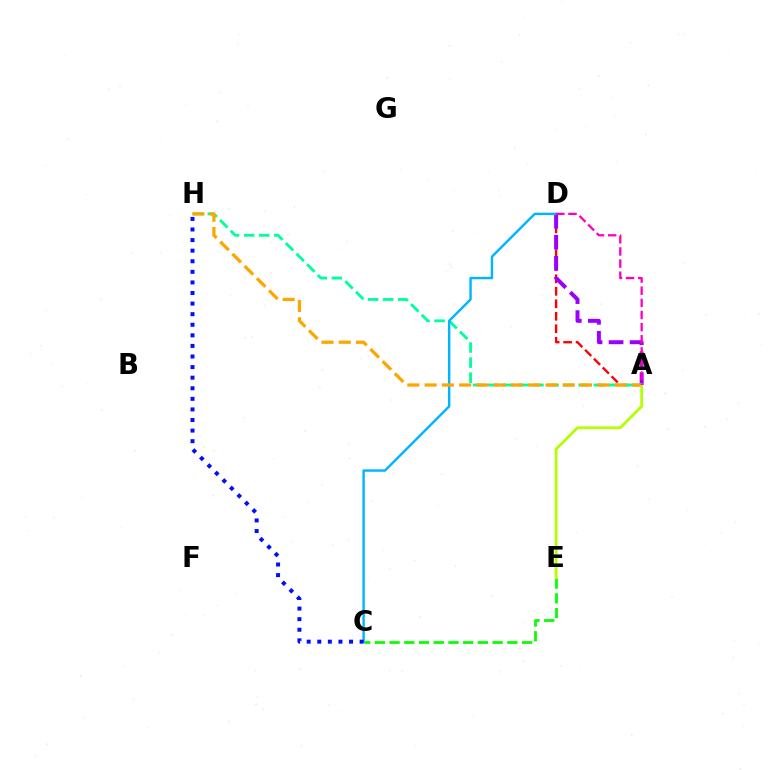{('A', 'D'): [{'color': '#ff0000', 'line_style': 'dashed', 'thickness': 1.7}, {'color': '#9b00ff', 'line_style': 'dashed', 'thickness': 2.86}, {'color': '#ff00bd', 'line_style': 'dashed', 'thickness': 1.65}], ('A', 'H'): [{'color': '#00ff9d', 'line_style': 'dashed', 'thickness': 2.05}, {'color': '#ffa500', 'line_style': 'dashed', 'thickness': 2.35}], ('C', 'D'): [{'color': '#00b5ff', 'line_style': 'solid', 'thickness': 1.74}], ('C', 'E'): [{'color': '#08ff00', 'line_style': 'dashed', 'thickness': 2.0}], ('C', 'H'): [{'color': '#0010ff', 'line_style': 'dotted', 'thickness': 2.88}], ('A', 'E'): [{'color': '#b3ff00', 'line_style': 'solid', 'thickness': 1.98}]}